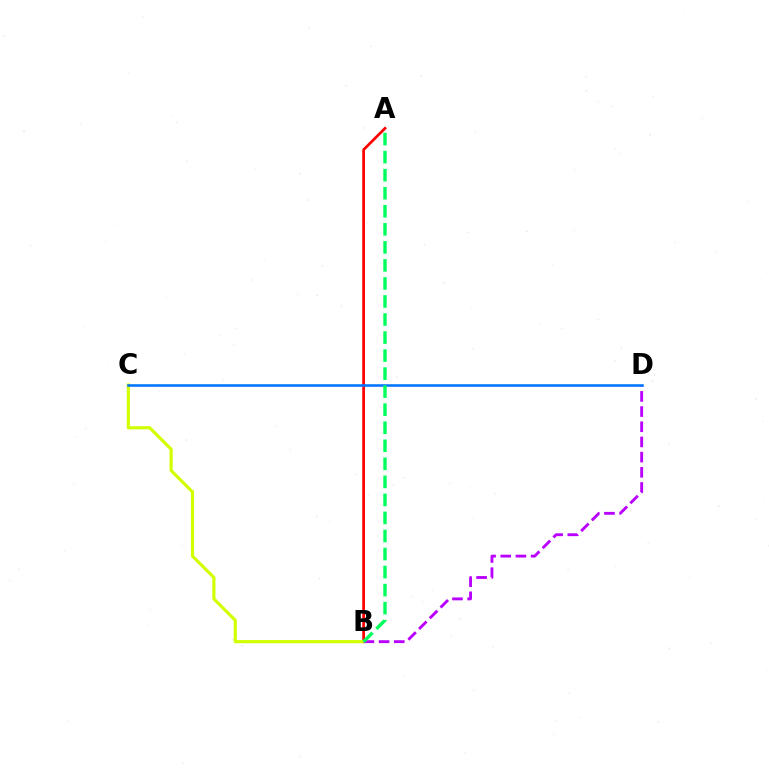{('A', 'B'): [{'color': '#ff0000', 'line_style': 'solid', 'thickness': 1.96}, {'color': '#00ff5c', 'line_style': 'dashed', 'thickness': 2.45}], ('B', 'C'): [{'color': '#d1ff00', 'line_style': 'solid', 'thickness': 2.27}], ('B', 'D'): [{'color': '#b900ff', 'line_style': 'dashed', 'thickness': 2.06}], ('C', 'D'): [{'color': '#0074ff', 'line_style': 'solid', 'thickness': 1.84}]}